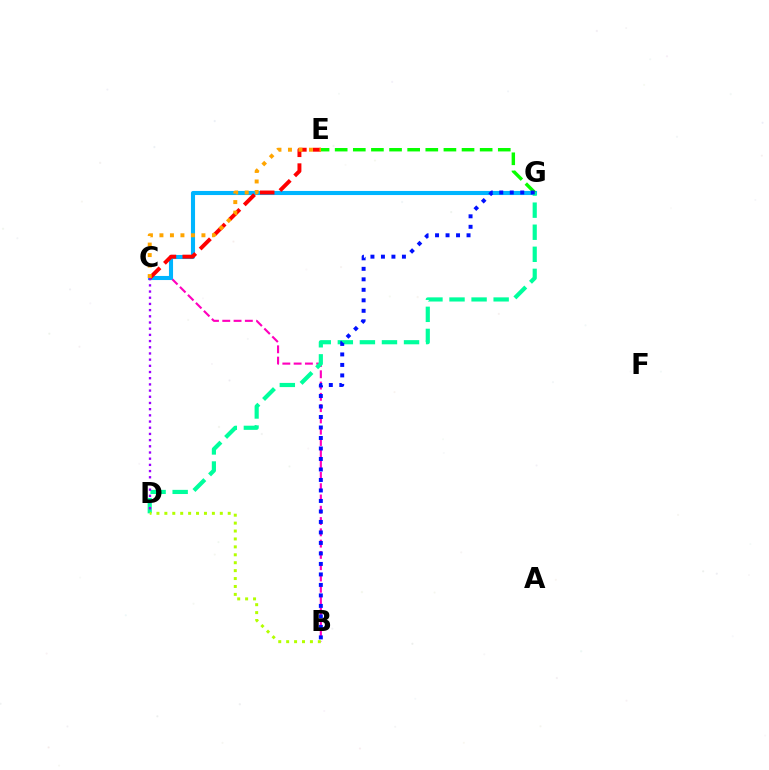{('B', 'C'): [{'color': '#ff00bd', 'line_style': 'dashed', 'thickness': 1.53}], ('C', 'G'): [{'color': '#00b5ff', 'line_style': 'solid', 'thickness': 2.94}], ('C', 'E'): [{'color': '#ff0000', 'line_style': 'dashed', 'thickness': 2.83}, {'color': '#ffa500', 'line_style': 'dotted', 'thickness': 2.85}], ('E', 'G'): [{'color': '#08ff00', 'line_style': 'dashed', 'thickness': 2.46}], ('D', 'G'): [{'color': '#00ff9d', 'line_style': 'dashed', 'thickness': 3.0}], ('C', 'D'): [{'color': '#9b00ff', 'line_style': 'dotted', 'thickness': 1.68}], ('B', 'G'): [{'color': '#0010ff', 'line_style': 'dotted', 'thickness': 2.85}], ('B', 'D'): [{'color': '#b3ff00', 'line_style': 'dotted', 'thickness': 2.15}]}